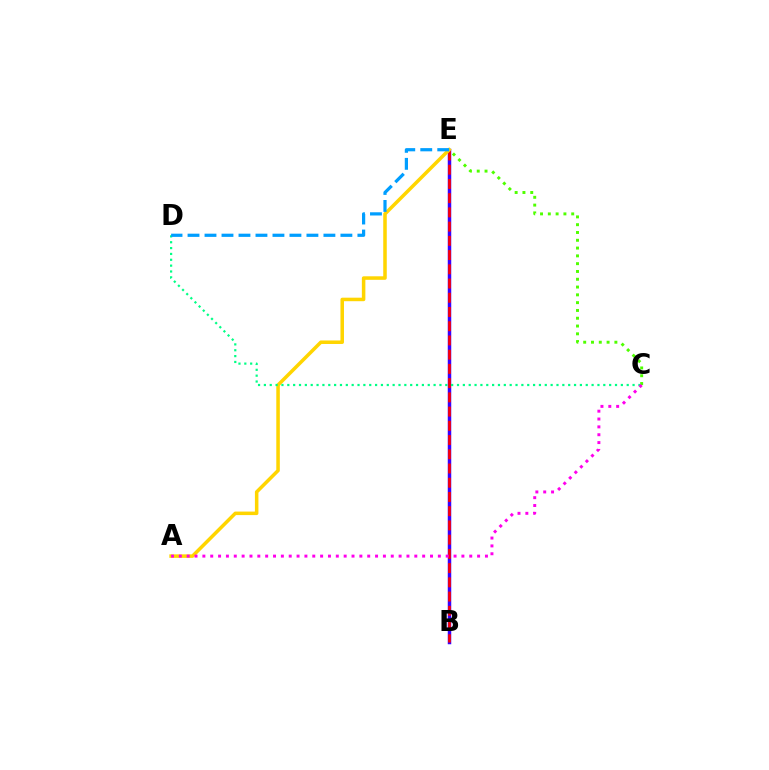{('B', 'E'): [{'color': '#3700ff', 'line_style': 'solid', 'thickness': 2.51}, {'color': '#ff0000', 'line_style': 'dashed', 'thickness': 1.93}], ('C', 'E'): [{'color': '#4fff00', 'line_style': 'dotted', 'thickness': 2.12}], ('A', 'E'): [{'color': '#ffd500', 'line_style': 'solid', 'thickness': 2.54}], ('C', 'D'): [{'color': '#00ff86', 'line_style': 'dotted', 'thickness': 1.59}], ('A', 'C'): [{'color': '#ff00ed', 'line_style': 'dotted', 'thickness': 2.13}], ('D', 'E'): [{'color': '#009eff', 'line_style': 'dashed', 'thickness': 2.31}]}